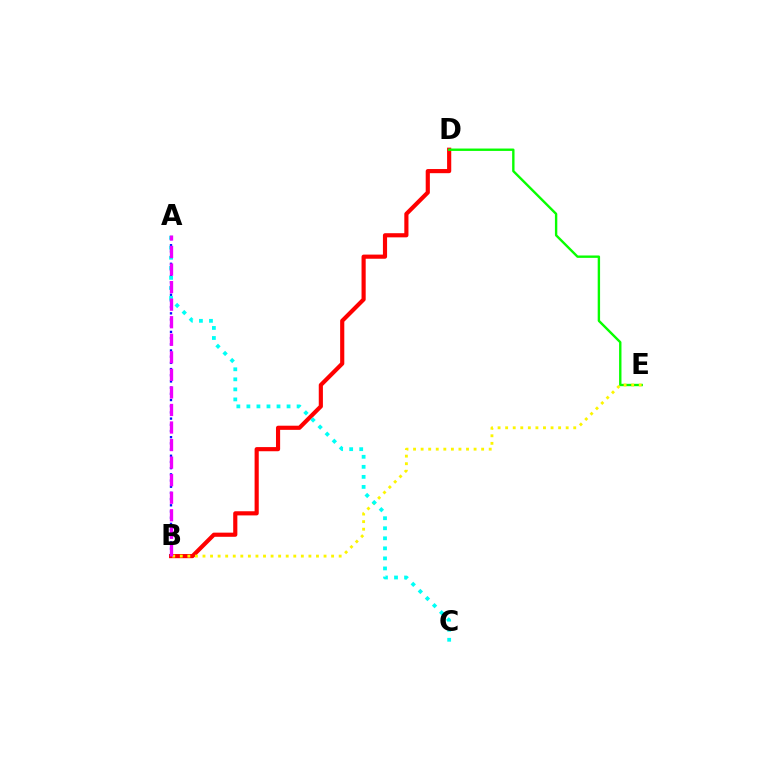{('B', 'D'): [{'color': '#ff0000', 'line_style': 'solid', 'thickness': 2.99}], ('D', 'E'): [{'color': '#08ff00', 'line_style': 'solid', 'thickness': 1.72}], ('A', 'B'): [{'color': '#0010ff', 'line_style': 'dotted', 'thickness': 1.68}, {'color': '#ee00ff', 'line_style': 'dashed', 'thickness': 2.38}], ('B', 'E'): [{'color': '#fcf500', 'line_style': 'dotted', 'thickness': 2.06}], ('A', 'C'): [{'color': '#00fff6', 'line_style': 'dotted', 'thickness': 2.73}]}